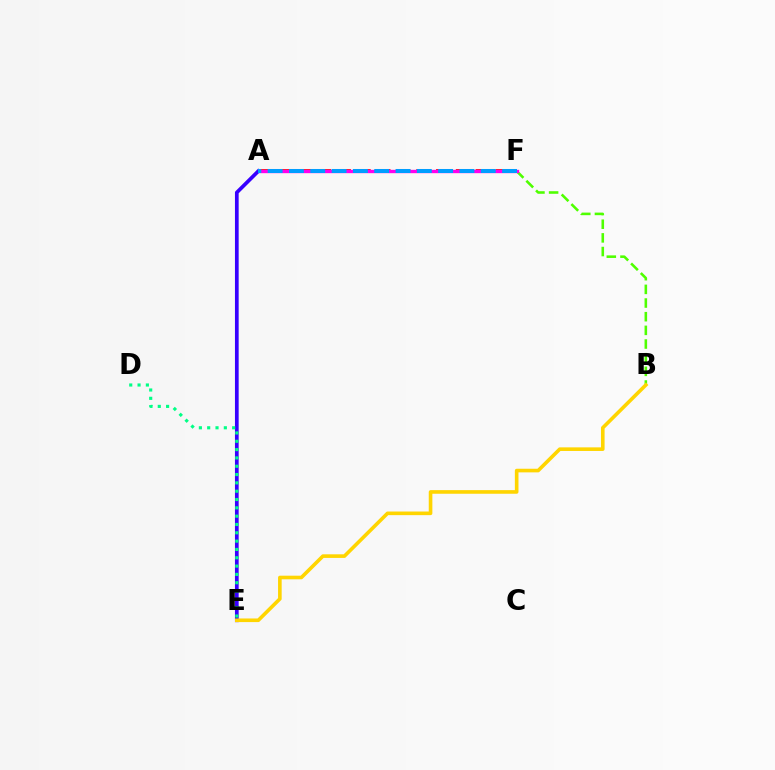{('B', 'F'): [{'color': '#4fff00', 'line_style': 'dashed', 'thickness': 1.86}], ('A', 'F'): [{'color': '#ff0000', 'line_style': 'dashed', 'thickness': 2.69}, {'color': '#ff00ed', 'line_style': 'solid', 'thickness': 2.41}, {'color': '#009eff', 'line_style': 'dashed', 'thickness': 2.9}], ('A', 'E'): [{'color': '#3700ff', 'line_style': 'solid', 'thickness': 2.67}], ('D', 'E'): [{'color': '#00ff86', 'line_style': 'dotted', 'thickness': 2.26}], ('B', 'E'): [{'color': '#ffd500', 'line_style': 'solid', 'thickness': 2.6}]}